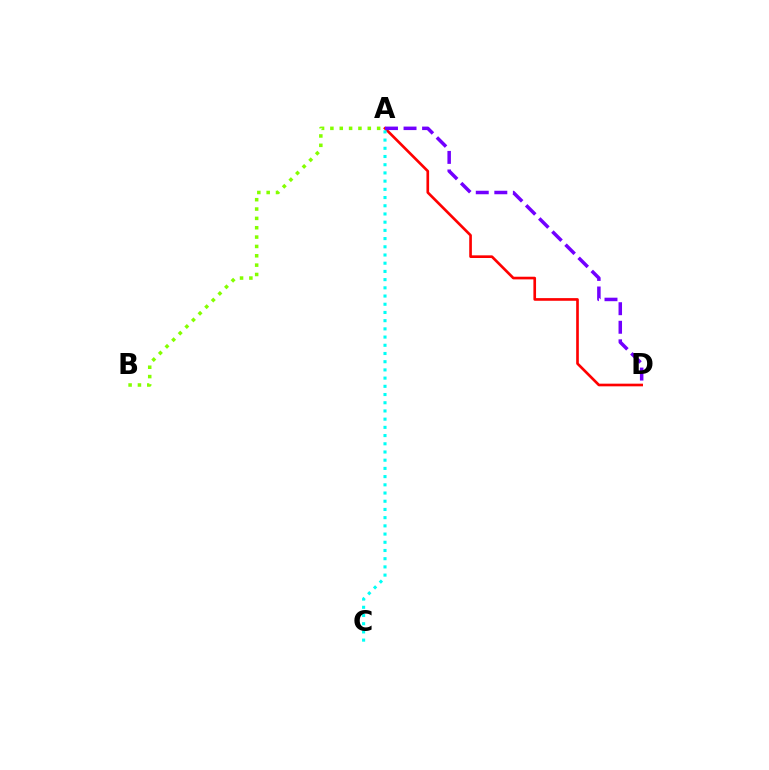{('A', 'D'): [{'color': '#ff0000', 'line_style': 'solid', 'thickness': 1.91}, {'color': '#7200ff', 'line_style': 'dashed', 'thickness': 2.52}], ('A', 'C'): [{'color': '#00fff6', 'line_style': 'dotted', 'thickness': 2.23}], ('A', 'B'): [{'color': '#84ff00', 'line_style': 'dotted', 'thickness': 2.54}]}